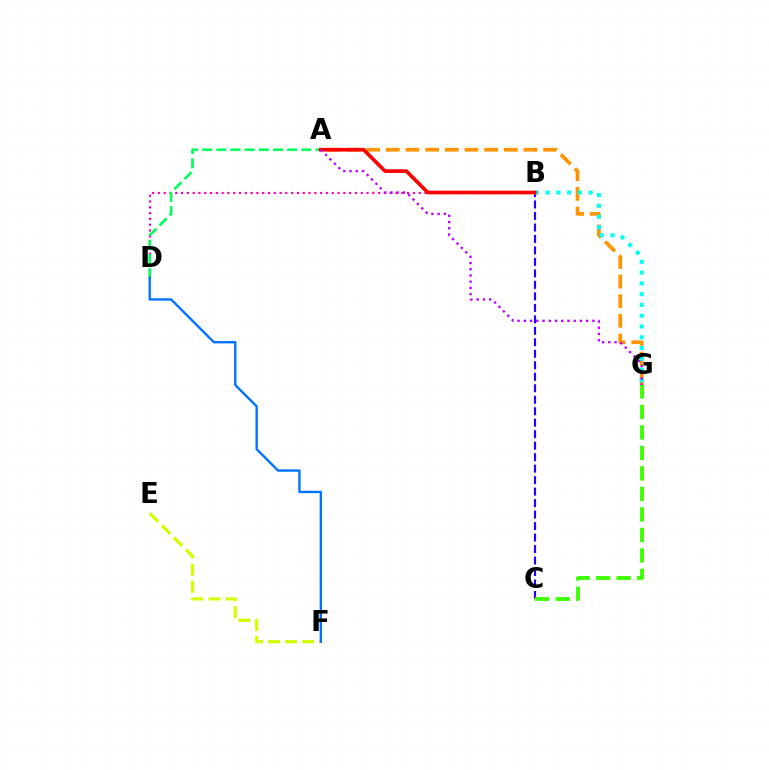{('B', 'D'): [{'color': '#ff00ac', 'line_style': 'dotted', 'thickness': 1.58}], ('B', 'C'): [{'color': '#2500ff', 'line_style': 'dashed', 'thickness': 1.56}], ('A', 'G'): [{'color': '#ff9400', 'line_style': 'dashed', 'thickness': 2.67}, {'color': '#b900ff', 'line_style': 'dotted', 'thickness': 1.69}], ('E', 'F'): [{'color': '#d1ff00', 'line_style': 'dashed', 'thickness': 2.32}], ('B', 'G'): [{'color': '#00fff6', 'line_style': 'dotted', 'thickness': 2.93}], ('A', 'D'): [{'color': '#00ff5c', 'line_style': 'dashed', 'thickness': 1.92}], ('C', 'G'): [{'color': '#3dff00', 'line_style': 'dashed', 'thickness': 2.78}], ('A', 'B'): [{'color': '#ff0000', 'line_style': 'solid', 'thickness': 2.64}], ('D', 'F'): [{'color': '#0074ff', 'line_style': 'solid', 'thickness': 1.71}]}